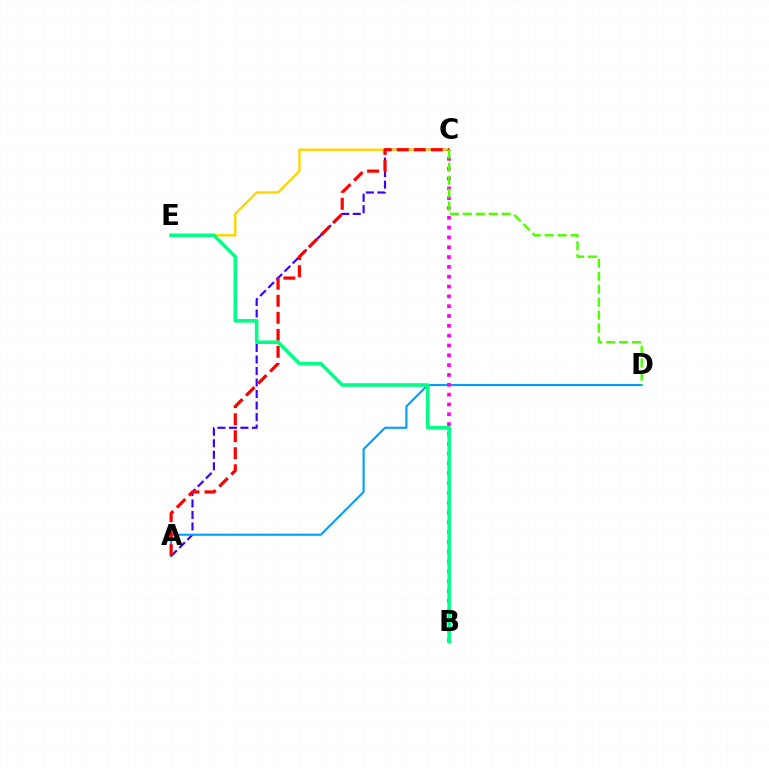{('A', 'C'): [{'color': '#3700ff', 'line_style': 'dashed', 'thickness': 1.56}, {'color': '#ff0000', 'line_style': 'dashed', 'thickness': 2.31}], ('C', 'E'): [{'color': '#ffd500', 'line_style': 'solid', 'thickness': 1.73}], ('A', 'D'): [{'color': '#009eff', 'line_style': 'solid', 'thickness': 1.52}], ('B', 'C'): [{'color': '#ff00ed', 'line_style': 'dotted', 'thickness': 2.67}], ('B', 'E'): [{'color': '#00ff86', 'line_style': 'solid', 'thickness': 2.58}], ('C', 'D'): [{'color': '#4fff00', 'line_style': 'dashed', 'thickness': 1.76}]}